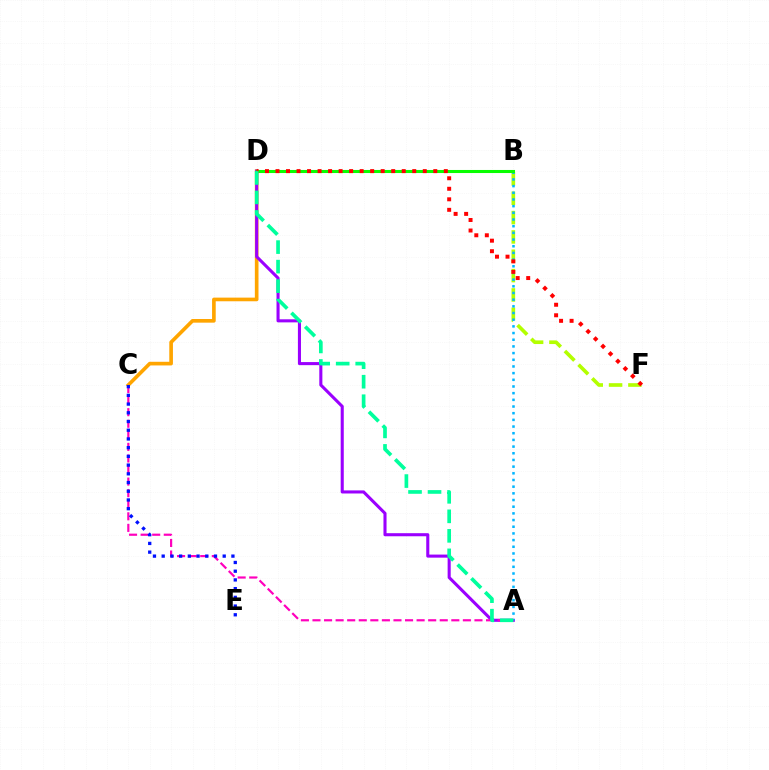{('C', 'D'): [{'color': '#ffa500', 'line_style': 'solid', 'thickness': 2.63}], ('B', 'F'): [{'color': '#b3ff00', 'line_style': 'dashed', 'thickness': 2.63}], ('A', 'D'): [{'color': '#9b00ff', 'line_style': 'solid', 'thickness': 2.21}, {'color': '#00ff9d', 'line_style': 'dashed', 'thickness': 2.65}], ('A', 'B'): [{'color': '#00b5ff', 'line_style': 'dotted', 'thickness': 1.81}], ('B', 'D'): [{'color': '#08ff00', 'line_style': 'solid', 'thickness': 2.21}], ('D', 'F'): [{'color': '#ff0000', 'line_style': 'dotted', 'thickness': 2.86}], ('A', 'C'): [{'color': '#ff00bd', 'line_style': 'dashed', 'thickness': 1.57}], ('C', 'E'): [{'color': '#0010ff', 'line_style': 'dotted', 'thickness': 2.37}]}